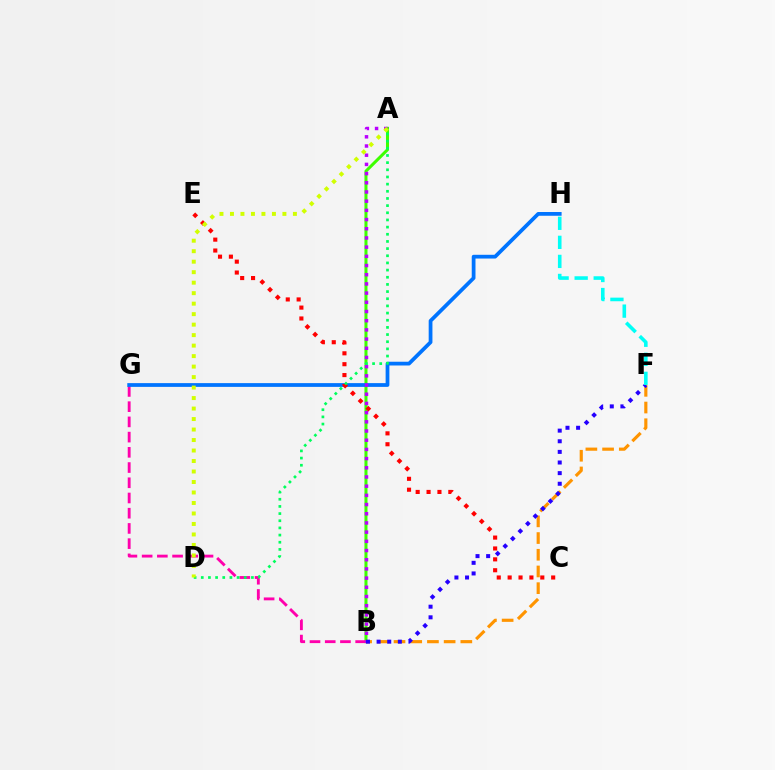{('A', 'B'): [{'color': '#3dff00', 'line_style': 'solid', 'thickness': 2.18}, {'color': '#b900ff', 'line_style': 'dotted', 'thickness': 2.5}], ('B', 'G'): [{'color': '#ff00ac', 'line_style': 'dashed', 'thickness': 2.07}], ('G', 'H'): [{'color': '#0074ff', 'line_style': 'solid', 'thickness': 2.7}], ('B', 'F'): [{'color': '#ff9400', 'line_style': 'dashed', 'thickness': 2.27}, {'color': '#2500ff', 'line_style': 'dotted', 'thickness': 2.89}], ('C', 'E'): [{'color': '#ff0000', 'line_style': 'dotted', 'thickness': 2.96}], ('A', 'D'): [{'color': '#00ff5c', 'line_style': 'dotted', 'thickness': 1.95}, {'color': '#d1ff00', 'line_style': 'dotted', 'thickness': 2.85}], ('F', 'H'): [{'color': '#00fff6', 'line_style': 'dashed', 'thickness': 2.59}]}